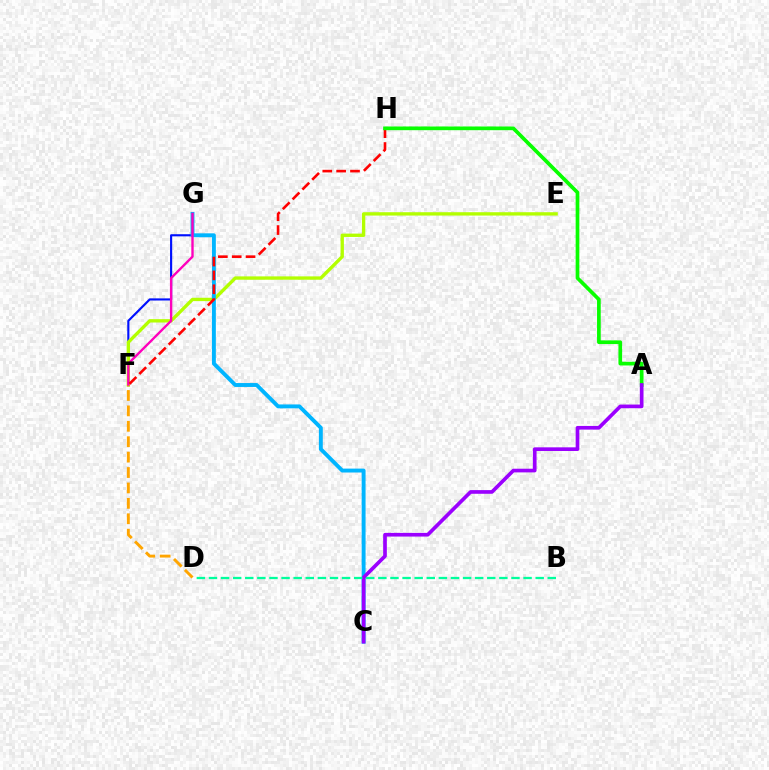{('F', 'G'): [{'color': '#0010ff', 'line_style': 'solid', 'thickness': 1.54}, {'color': '#ff00bd', 'line_style': 'solid', 'thickness': 1.7}], ('E', 'F'): [{'color': '#b3ff00', 'line_style': 'solid', 'thickness': 2.41}], ('C', 'G'): [{'color': '#00b5ff', 'line_style': 'solid', 'thickness': 2.81}], ('F', 'H'): [{'color': '#ff0000', 'line_style': 'dashed', 'thickness': 1.88}], ('A', 'H'): [{'color': '#08ff00', 'line_style': 'solid', 'thickness': 2.66}], ('D', 'F'): [{'color': '#ffa500', 'line_style': 'dashed', 'thickness': 2.09}], ('A', 'C'): [{'color': '#9b00ff', 'line_style': 'solid', 'thickness': 2.64}], ('B', 'D'): [{'color': '#00ff9d', 'line_style': 'dashed', 'thickness': 1.64}]}